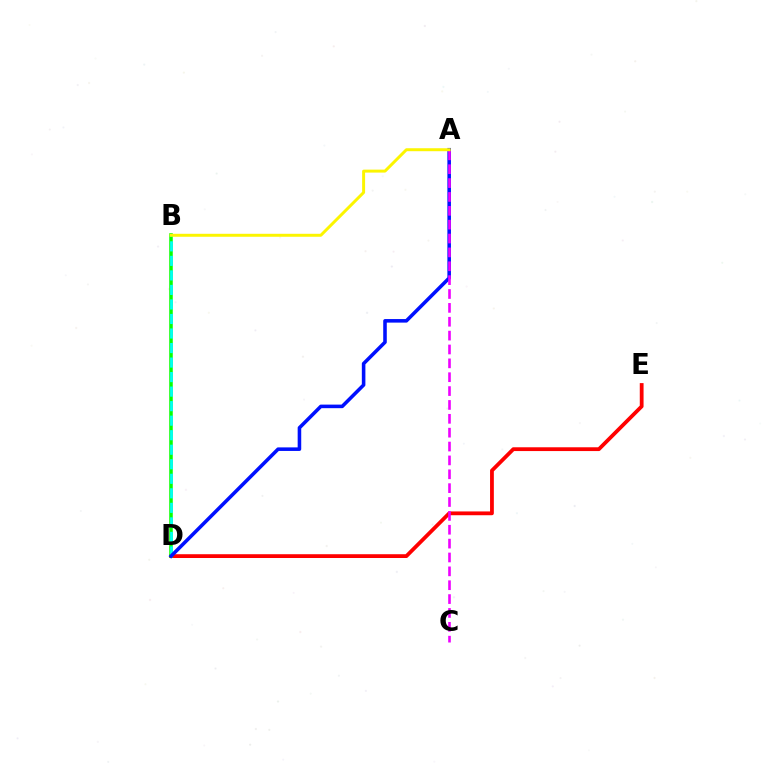{('D', 'E'): [{'color': '#ff0000', 'line_style': 'solid', 'thickness': 2.73}], ('B', 'D'): [{'color': '#08ff00', 'line_style': 'solid', 'thickness': 2.55}, {'color': '#00fff6', 'line_style': 'dashed', 'thickness': 1.97}], ('A', 'D'): [{'color': '#0010ff', 'line_style': 'solid', 'thickness': 2.57}], ('A', 'C'): [{'color': '#ee00ff', 'line_style': 'dashed', 'thickness': 1.88}], ('A', 'B'): [{'color': '#fcf500', 'line_style': 'solid', 'thickness': 2.14}]}